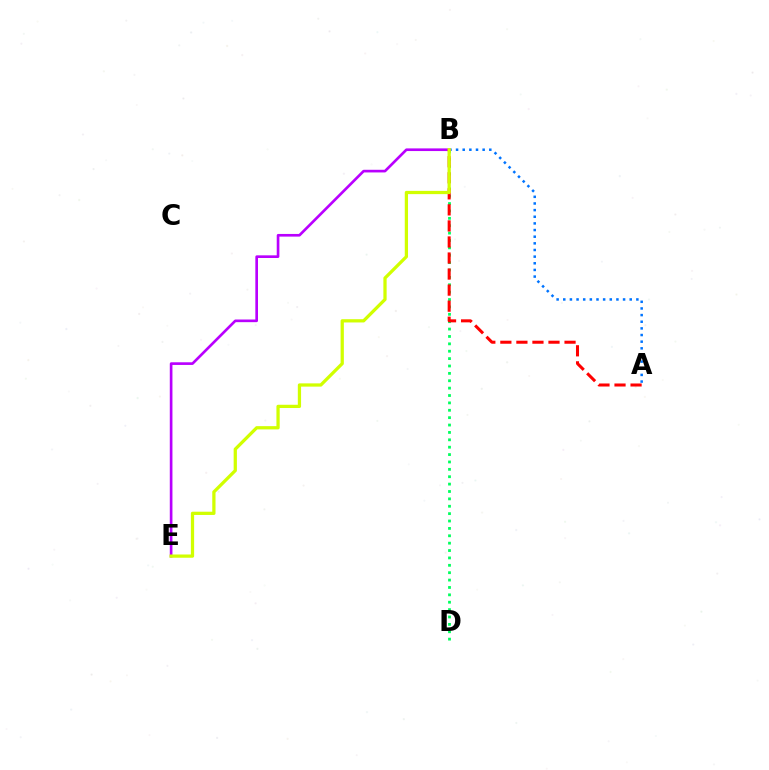{('B', 'D'): [{'color': '#00ff5c', 'line_style': 'dotted', 'thickness': 2.01}], ('A', 'B'): [{'color': '#0074ff', 'line_style': 'dotted', 'thickness': 1.81}, {'color': '#ff0000', 'line_style': 'dashed', 'thickness': 2.18}], ('B', 'E'): [{'color': '#b900ff', 'line_style': 'solid', 'thickness': 1.91}, {'color': '#d1ff00', 'line_style': 'solid', 'thickness': 2.34}]}